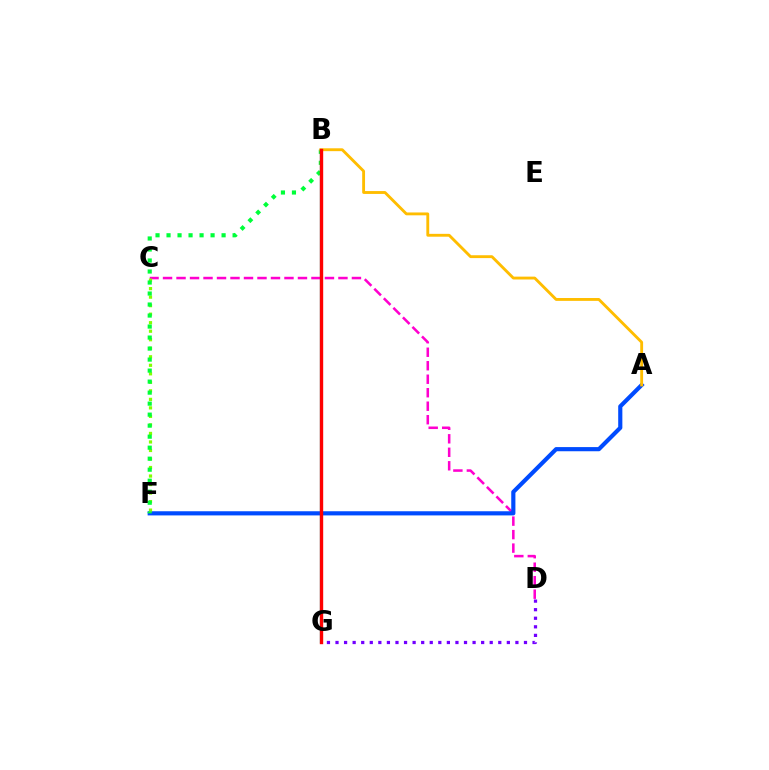{('B', 'G'): [{'color': '#00fff6', 'line_style': 'solid', 'thickness': 1.66}, {'color': '#ff0000', 'line_style': 'solid', 'thickness': 2.44}], ('C', 'D'): [{'color': '#ff00cf', 'line_style': 'dashed', 'thickness': 1.83}], ('A', 'F'): [{'color': '#004bff', 'line_style': 'solid', 'thickness': 2.99}], ('C', 'F'): [{'color': '#84ff00', 'line_style': 'dotted', 'thickness': 2.31}], ('D', 'G'): [{'color': '#7200ff', 'line_style': 'dotted', 'thickness': 2.33}], ('B', 'F'): [{'color': '#00ff39', 'line_style': 'dotted', 'thickness': 2.99}], ('A', 'B'): [{'color': '#ffbd00', 'line_style': 'solid', 'thickness': 2.06}]}